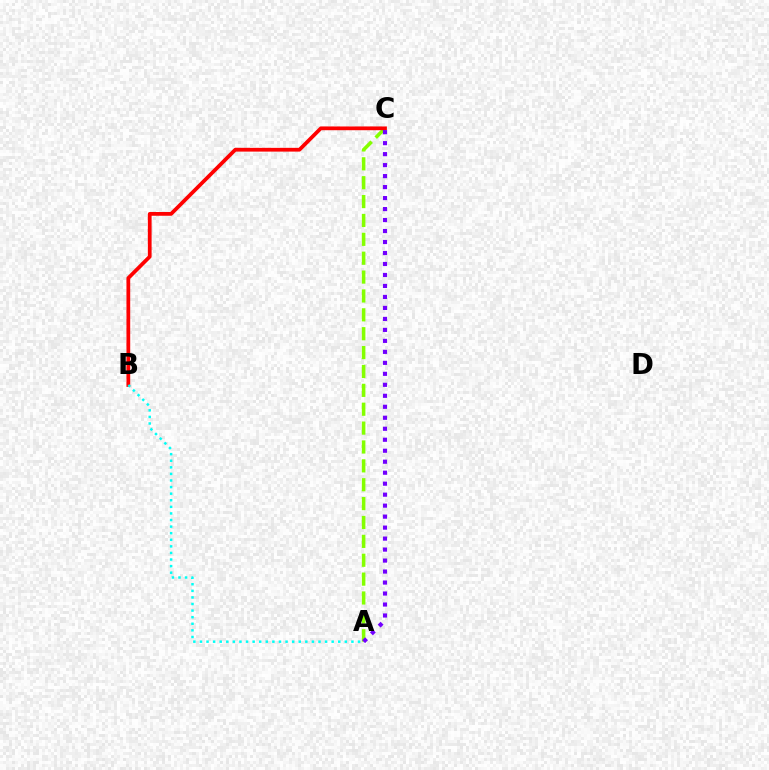{('A', 'C'): [{'color': '#84ff00', 'line_style': 'dashed', 'thickness': 2.56}, {'color': '#7200ff', 'line_style': 'dotted', 'thickness': 2.98}], ('B', 'C'): [{'color': '#ff0000', 'line_style': 'solid', 'thickness': 2.7}], ('A', 'B'): [{'color': '#00fff6', 'line_style': 'dotted', 'thickness': 1.79}]}